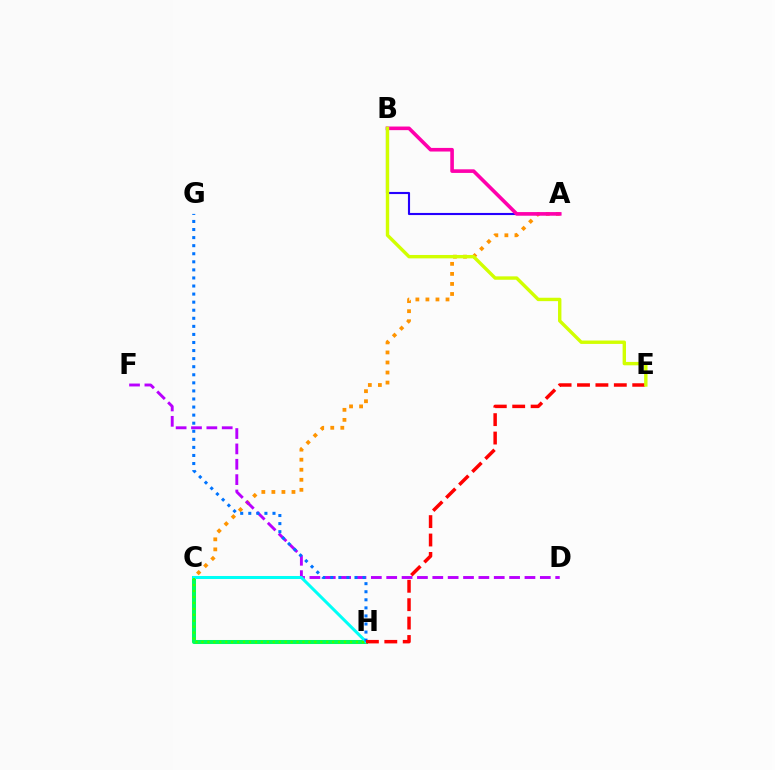{('C', 'H'): [{'color': '#00ff5c', 'line_style': 'solid', 'thickness': 2.9}, {'color': '#00fff6', 'line_style': 'solid', 'thickness': 2.17}, {'color': '#3dff00', 'line_style': 'dotted', 'thickness': 1.61}], ('A', 'C'): [{'color': '#ff9400', 'line_style': 'dotted', 'thickness': 2.73}], ('D', 'F'): [{'color': '#b900ff', 'line_style': 'dashed', 'thickness': 2.09}], ('G', 'H'): [{'color': '#0074ff', 'line_style': 'dotted', 'thickness': 2.19}], ('E', 'H'): [{'color': '#ff0000', 'line_style': 'dashed', 'thickness': 2.5}], ('A', 'B'): [{'color': '#2500ff', 'line_style': 'solid', 'thickness': 1.53}, {'color': '#ff00ac', 'line_style': 'solid', 'thickness': 2.6}], ('B', 'E'): [{'color': '#d1ff00', 'line_style': 'solid', 'thickness': 2.44}]}